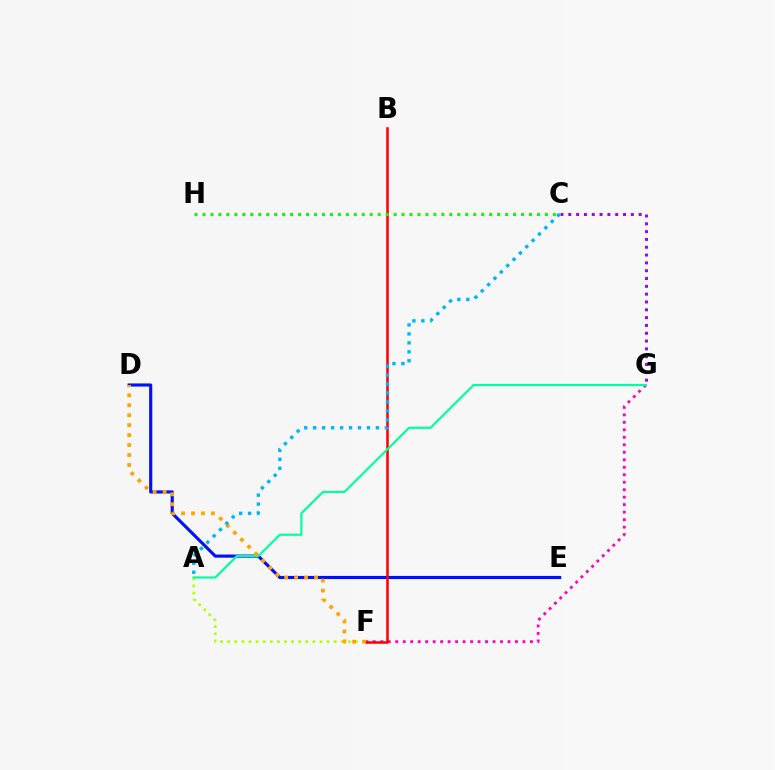{('F', 'G'): [{'color': '#ff00bd', 'line_style': 'dotted', 'thickness': 2.03}], ('A', 'F'): [{'color': '#b3ff00', 'line_style': 'dotted', 'thickness': 1.93}], ('D', 'E'): [{'color': '#0010ff', 'line_style': 'solid', 'thickness': 2.26}], ('C', 'G'): [{'color': '#9b00ff', 'line_style': 'dotted', 'thickness': 2.12}], ('B', 'F'): [{'color': '#ff0000', 'line_style': 'solid', 'thickness': 1.82}], ('A', 'G'): [{'color': '#00ff9d', 'line_style': 'solid', 'thickness': 1.57}], ('D', 'F'): [{'color': '#ffa500', 'line_style': 'dotted', 'thickness': 2.71}], ('C', 'H'): [{'color': '#08ff00', 'line_style': 'dotted', 'thickness': 2.16}], ('A', 'C'): [{'color': '#00b5ff', 'line_style': 'dotted', 'thickness': 2.44}]}